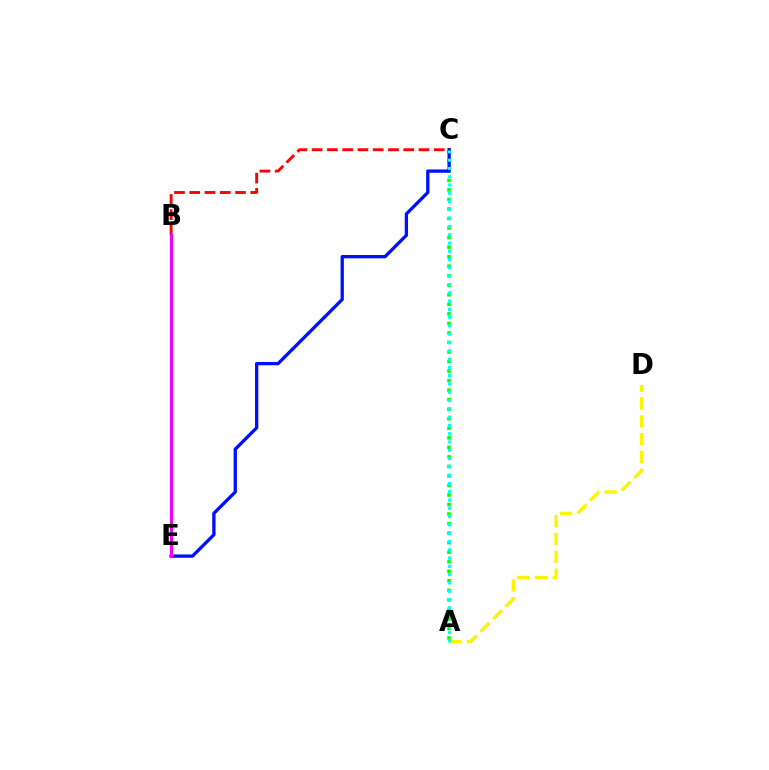{('A', 'D'): [{'color': '#fcf500', 'line_style': 'dashed', 'thickness': 2.42}], ('B', 'C'): [{'color': '#ff0000', 'line_style': 'dashed', 'thickness': 2.07}], ('A', 'C'): [{'color': '#08ff00', 'line_style': 'dotted', 'thickness': 2.59}, {'color': '#00fff6', 'line_style': 'dotted', 'thickness': 2.25}], ('C', 'E'): [{'color': '#0010ff', 'line_style': 'solid', 'thickness': 2.38}], ('B', 'E'): [{'color': '#ee00ff', 'line_style': 'solid', 'thickness': 2.29}]}